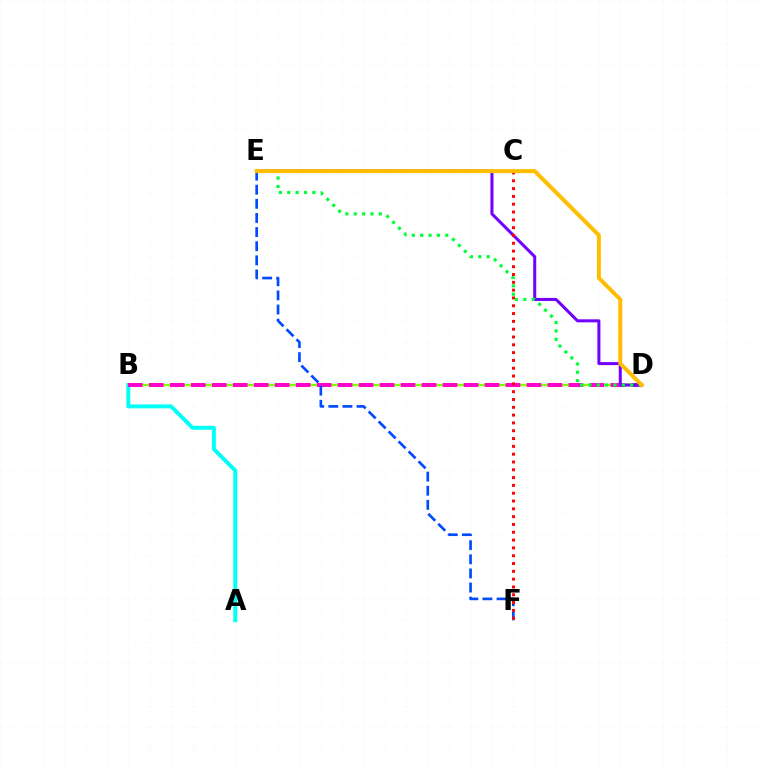{('B', 'D'): [{'color': '#84ff00', 'line_style': 'solid', 'thickness': 1.8}, {'color': '#ff00cf', 'line_style': 'dashed', 'thickness': 2.85}], ('A', 'B'): [{'color': '#00fff6', 'line_style': 'solid', 'thickness': 2.83}], ('D', 'E'): [{'color': '#7200ff', 'line_style': 'solid', 'thickness': 2.18}, {'color': '#00ff39', 'line_style': 'dotted', 'thickness': 2.27}, {'color': '#ffbd00', 'line_style': 'solid', 'thickness': 2.86}], ('E', 'F'): [{'color': '#004bff', 'line_style': 'dashed', 'thickness': 1.92}], ('C', 'F'): [{'color': '#ff0000', 'line_style': 'dotted', 'thickness': 2.12}]}